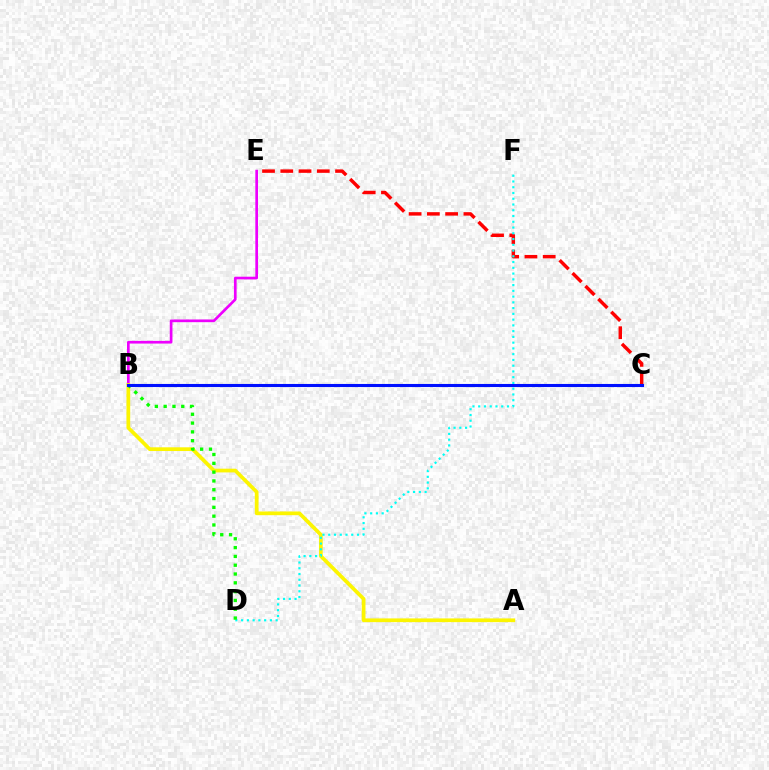{('B', 'E'): [{'color': '#ee00ff', 'line_style': 'solid', 'thickness': 1.94}], ('A', 'B'): [{'color': '#fcf500', 'line_style': 'solid', 'thickness': 2.68}], ('C', 'E'): [{'color': '#ff0000', 'line_style': 'dashed', 'thickness': 2.48}], ('D', 'F'): [{'color': '#00fff6', 'line_style': 'dotted', 'thickness': 1.56}], ('B', 'D'): [{'color': '#08ff00', 'line_style': 'dotted', 'thickness': 2.39}], ('B', 'C'): [{'color': '#0010ff', 'line_style': 'solid', 'thickness': 2.22}]}